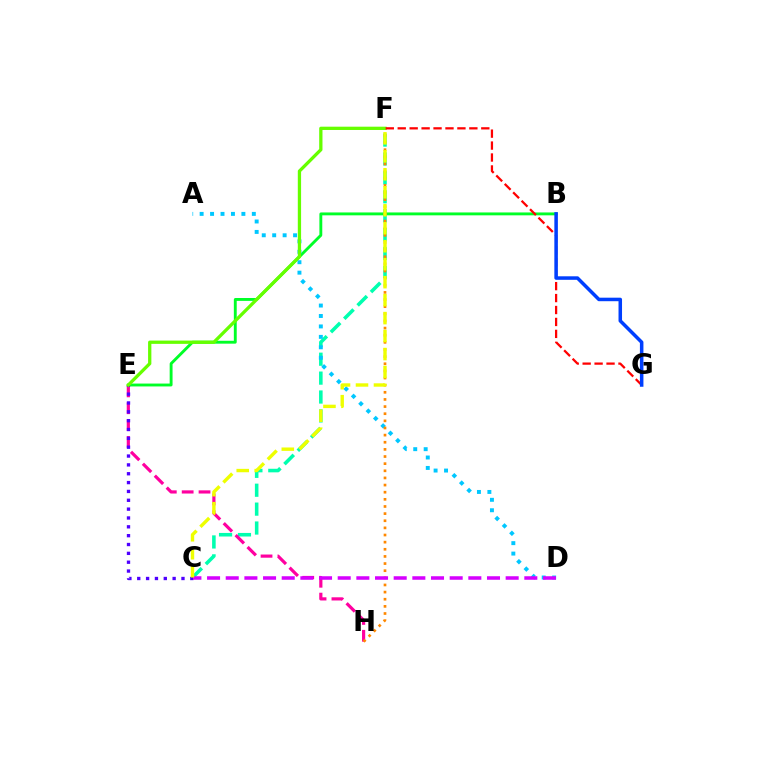{('C', 'F'): [{'color': '#00ffaf', 'line_style': 'dashed', 'thickness': 2.57}, {'color': '#eeff00', 'line_style': 'dashed', 'thickness': 2.44}], ('B', 'E'): [{'color': '#00ff27', 'line_style': 'solid', 'thickness': 2.07}], ('E', 'H'): [{'color': '#ff00a0', 'line_style': 'dashed', 'thickness': 2.29}], ('A', 'D'): [{'color': '#00c7ff', 'line_style': 'dotted', 'thickness': 2.84}], ('C', 'E'): [{'color': '#4f00ff', 'line_style': 'dotted', 'thickness': 2.4}], ('F', 'H'): [{'color': '#ff8800', 'line_style': 'dotted', 'thickness': 1.94}], ('E', 'F'): [{'color': '#66ff00', 'line_style': 'solid', 'thickness': 2.37}], ('C', 'D'): [{'color': '#d600ff', 'line_style': 'dashed', 'thickness': 2.54}], ('F', 'G'): [{'color': '#ff0000', 'line_style': 'dashed', 'thickness': 1.62}], ('B', 'G'): [{'color': '#003fff', 'line_style': 'solid', 'thickness': 2.53}]}